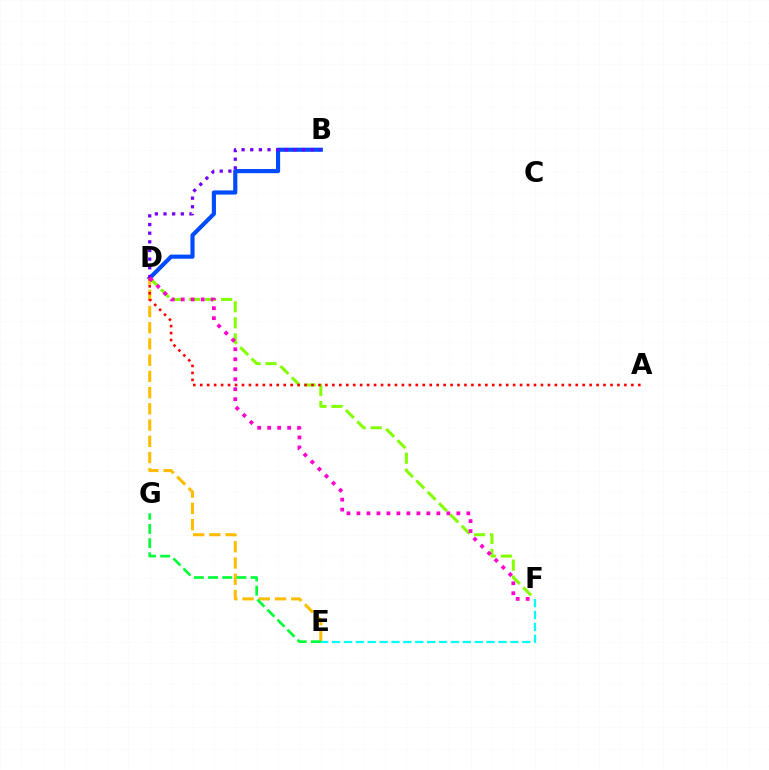{('B', 'D'): [{'color': '#004bff', 'line_style': 'solid', 'thickness': 2.97}, {'color': '#7200ff', 'line_style': 'dotted', 'thickness': 2.35}], ('D', 'E'): [{'color': '#ffbd00', 'line_style': 'dashed', 'thickness': 2.2}], ('E', 'G'): [{'color': '#00ff39', 'line_style': 'dashed', 'thickness': 1.93}], ('D', 'F'): [{'color': '#84ff00', 'line_style': 'dashed', 'thickness': 2.18}, {'color': '#ff00cf', 'line_style': 'dotted', 'thickness': 2.71}], ('A', 'D'): [{'color': '#ff0000', 'line_style': 'dotted', 'thickness': 1.89}], ('E', 'F'): [{'color': '#00fff6', 'line_style': 'dashed', 'thickness': 1.62}]}